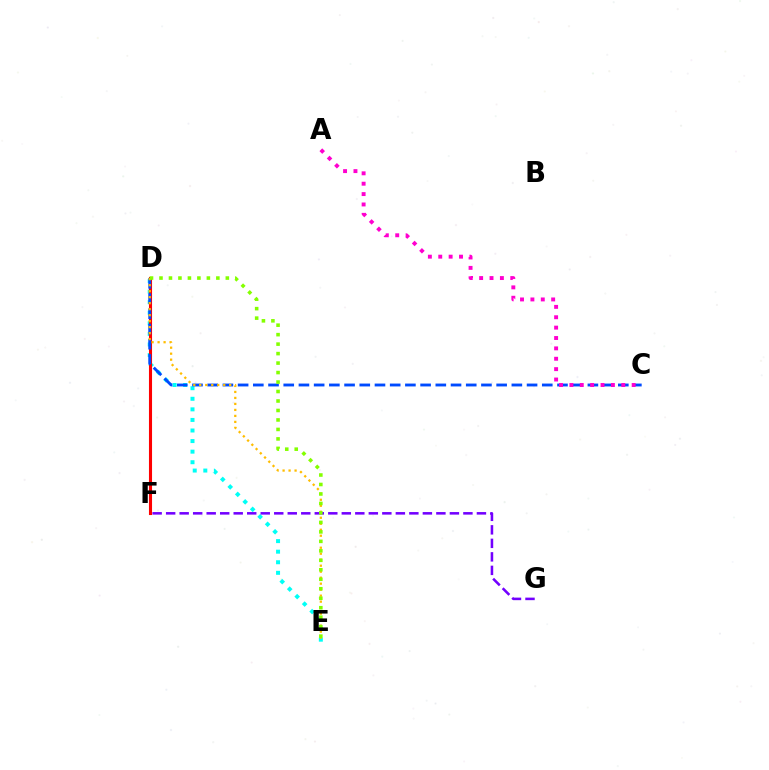{('D', 'E'): [{'color': '#00fff6', 'line_style': 'dotted', 'thickness': 2.87}, {'color': '#ffbd00', 'line_style': 'dotted', 'thickness': 1.63}, {'color': '#84ff00', 'line_style': 'dotted', 'thickness': 2.58}], ('D', 'F'): [{'color': '#00ff39', 'line_style': 'dashed', 'thickness': 1.92}, {'color': '#ff0000', 'line_style': 'solid', 'thickness': 2.22}], ('C', 'D'): [{'color': '#004bff', 'line_style': 'dashed', 'thickness': 2.07}], ('A', 'C'): [{'color': '#ff00cf', 'line_style': 'dotted', 'thickness': 2.82}], ('F', 'G'): [{'color': '#7200ff', 'line_style': 'dashed', 'thickness': 1.84}]}